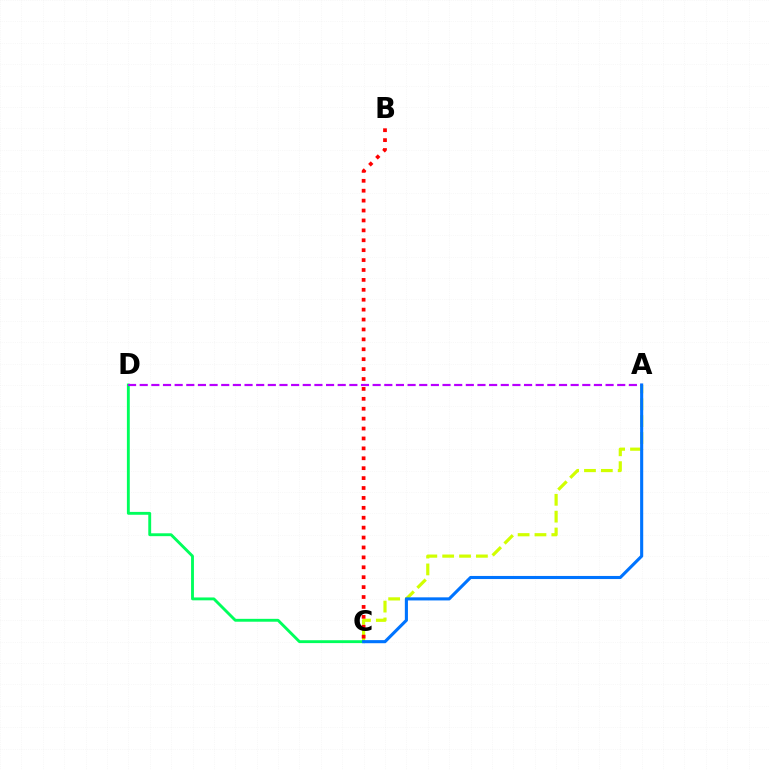{('A', 'C'): [{'color': '#d1ff00', 'line_style': 'dashed', 'thickness': 2.29}, {'color': '#0074ff', 'line_style': 'solid', 'thickness': 2.23}], ('C', 'D'): [{'color': '#00ff5c', 'line_style': 'solid', 'thickness': 2.07}], ('A', 'D'): [{'color': '#b900ff', 'line_style': 'dashed', 'thickness': 1.58}], ('B', 'C'): [{'color': '#ff0000', 'line_style': 'dotted', 'thickness': 2.69}]}